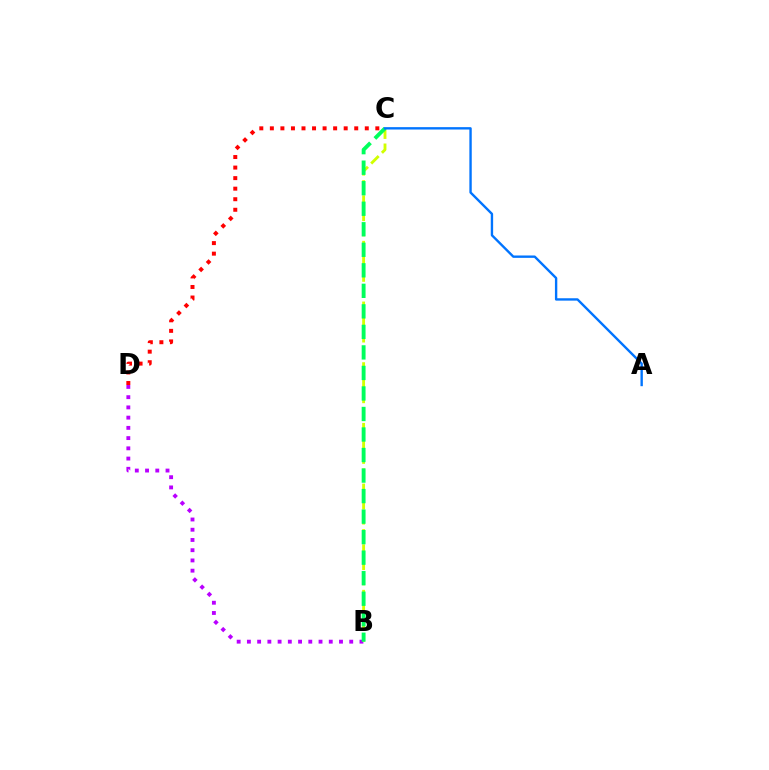{('B', 'D'): [{'color': '#b900ff', 'line_style': 'dotted', 'thickness': 2.78}], ('B', 'C'): [{'color': '#d1ff00', 'line_style': 'dashed', 'thickness': 2.06}, {'color': '#00ff5c', 'line_style': 'dashed', 'thickness': 2.79}], ('C', 'D'): [{'color': '#ff0000', 'line_style': 'dotted', 'thickness': 2.87}], ('A', 'C'): [{'color': '#0074ff', 'line_style': 'solid', 'thickness': 1.71}]}